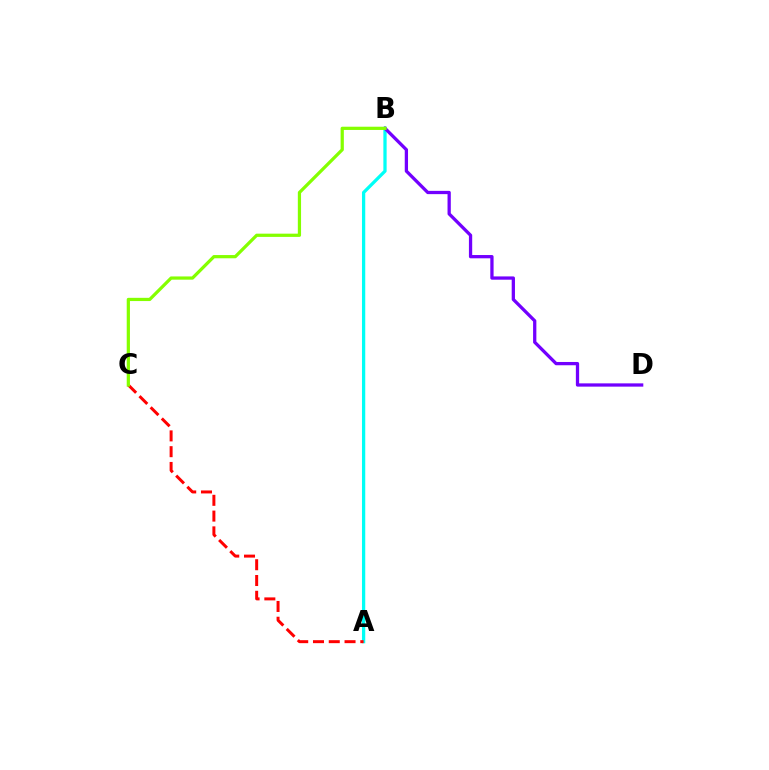{('A', 'B'): [{'color': '#00fff6', 'line_style': 'solid', 'thickness': 2.35}], ('A', 'C'): [{'color': '#ff0000', 'line_style': 'dashed', 'thickness': 2.14}], ('B', 'D'): [{'color': '#7200ff', 'line_style': 'solid', 'thickness': 2.36}], ('B', 'C'): [{'color': '#84ff00', 'line_style': 'solid', 'thickness': 2.33}]}